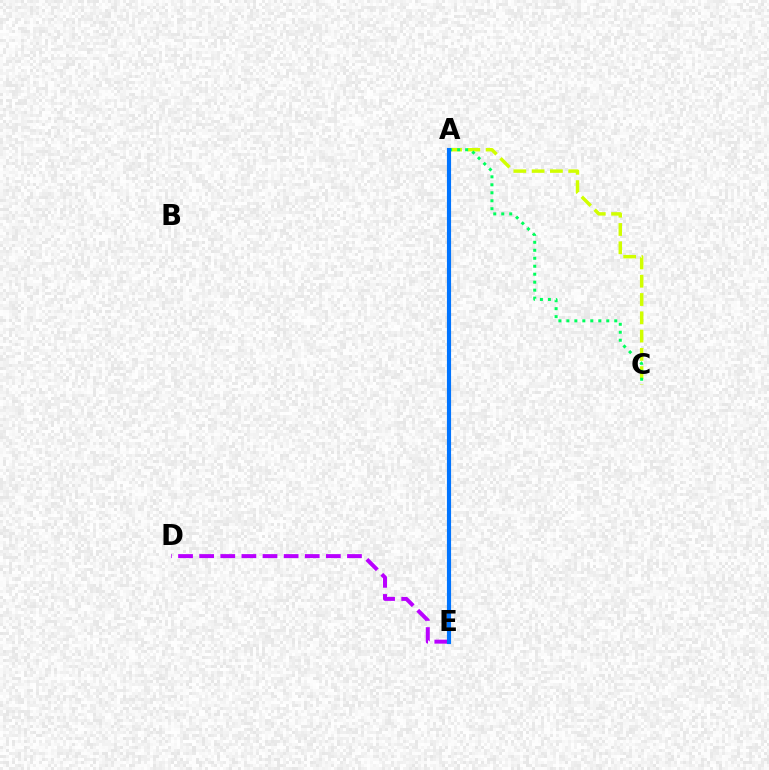{('A', 'C'): [{'color': '#d1ff00', 'line_style': 'dashed', 'thickness': 2.48}, {'color': '#00ff5c', 'line_style': 'dotted', 'thickness': 2.17}], ('A', 'E'): [{'color': '#ff0000', 'line_style': 'solid', 'thickness': 2.57}, {'color': '#0074ff', 'line_style': 'solid', 'thickness': 2.98}], ('D', 'E'): [{'color': '#b900ff', 'line_style': 'dashed', 'thickness': 2.87}]}